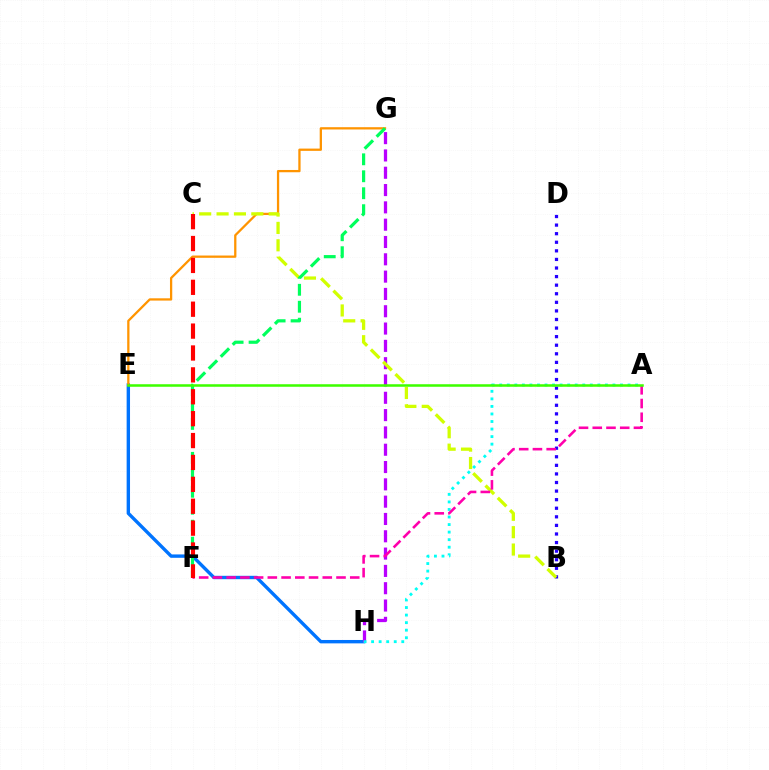{('E', 'H'): [{'color': '#0074ff', 'line_style': 'solid', 'thickness': 2.44}], ('G', 'H'): [{'color': '#b900ff', 'line_style': 'dashed', 'thickness': 2.35}], ('A', 'H'): [{'color': '#00fff6', 'line_style': 'dotted', 'thickness': 2.05}], ('B', 'D'): [{'color': '#2500ff', 'line_style': 'dotted', 'thickness': 2.33}], ('E', 'G'): [{'color': '#ff9400', 'line_style': 'solid', 'thickness': 1.64}], ('B', 'C'): [{'color': '#d1ff00', 'line_style': 'dashed', 'thickness': 2.36}], ('A', 'F'): [{'color': '#ff00ac', 'line_style': 'dashed', 'thickness': 1.87}], ('F', 'G'): [{'color': '#00ff5c', 'line_style': 'dashed', 'thickness': 2.3}], ('A', 'E'): [{'color': '#3dff00', 'line_style': 'solid', 'thickness': 1.82}], ('C', 'F'): [{'color': '#ff0000', 'line_style': 'dashed', 'thickness': 2.97}]}